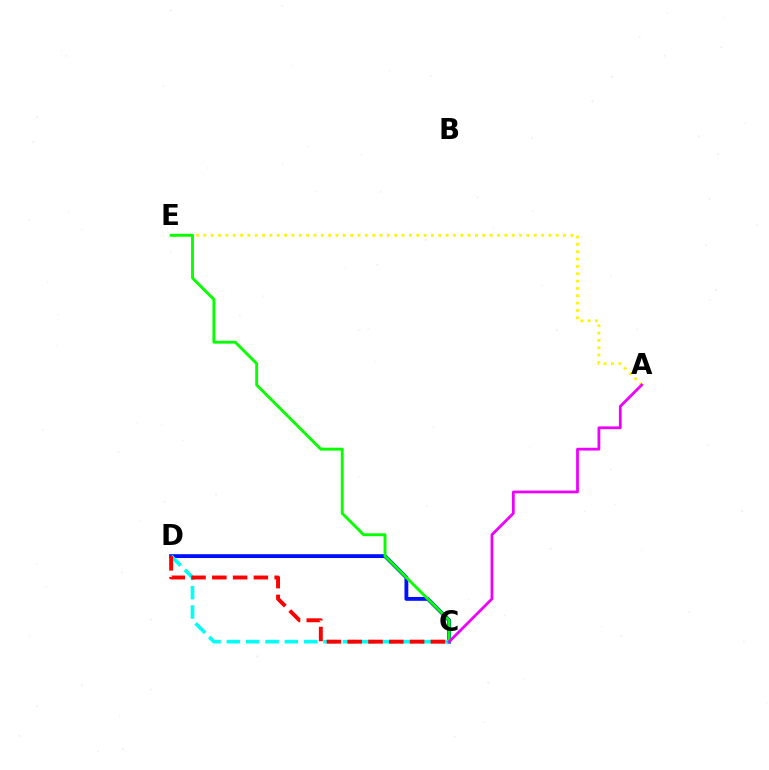{('A', 'E'): [{'color': '#fcf500', 'line_style': 'dotted', 'thickness': 1.99}], ('C', 'D'): [{'color': '#0010ff', 'line_style': 'solid', 'thickness': 2.77}, {'color': '#00fff6', 'line_style': 'dashed', 'thickness': 2.63}, {'color': '#ff0000', 'line_style': 'dashed', 'thickness': 2.82}], ('C', 'E'): [{'color': '#08ff00', 'line_style': 'solid', 'thickness': 2.08}], ('A', 'C'): [{'color': '#ee00ff', 'line_style': 'solid', 'thickness': 2.0}]}